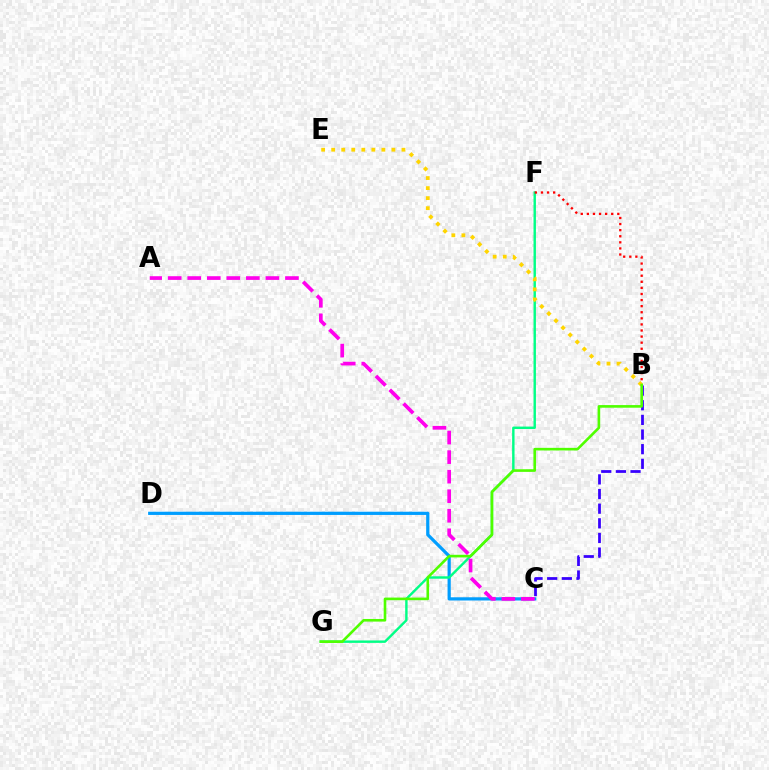{('C', 'D'): [{'color': '#009eff', 'line_style': 'solid', 'thickness': 2.32}], ('F', 'G'): [{'color': '#00ff86', 'line_style': 'solid', 'thickness': 1.74}], ('B', 'F'): [{'color': '#ff0000', 'line_style': 'dotted', 'thickness': 1.65}], ('B', 'C'): [{'color': '#3700ff', 'line_style': 'dashed', 'thickness': 1.99}], ('B', 'E'): [{'color': '#ffd500', 'line_style': 'dotted', 'thickness': 2.73}], ('B', 'G'): [{'color': '#4fff00', 'line_style': 'solid', 'thickness': 1.89}], ('A', 'C'): [{'color': '#ff00ed', 'line_style': 'dashed', 'thickness': 2.66}]}